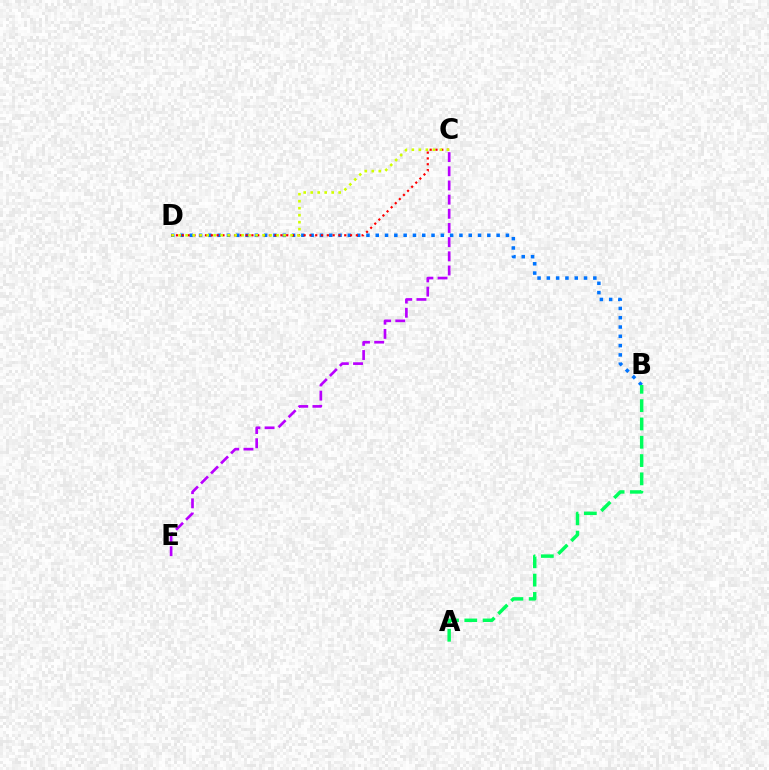{('B', 'D'): [{'color': '#0074ff', 'line_style': 'dotted', 'thickness': 2.53}], ('C', 'D'): [{'color': '#ff0000', 'line_style': 'dotted', 'thickness': 1.58}, {'color': '#d1ff00', 'line_style': 'dotted', 'thickness': 1.9}], ('C', 'E'): [{'color': '#b900ff', 'line_style': 'dashed', 'thickness': 1.93}], ('A', 'B'): [{'color': '#00ff5c', 'line_style': 'dashed', 'thickness': 2.49}]}